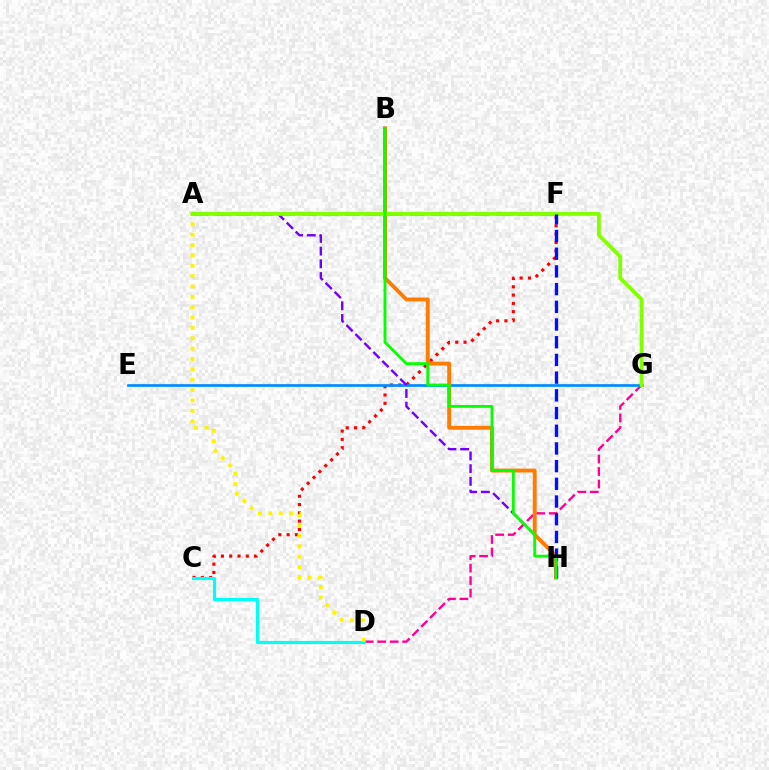{('C', 'F'): [{'color': '#ff0000', 'line_style': 'dotted', 'thickness': 2.25}], ('D', 'G'): [{'color': '#ff0094', 'line_style': 'dashed', 'thickness': 1.7}], ('C', 'D'): [{'color': '#00fff6', 'line_style': 'solid', 'thickness': 2.26}], ('E', 'G'): [{'color': '#008cff', 'line_style': 'solid', 'thickness': 1.94}], ('A', 'F'): [{'color': '#ee00ff', 'line_style': 'dotted', 'thickness': 1.66}, {'color': '#00ff74', 'line_style': 'dashed', 'thickness': 2.94}], ('A', 'D'): [{'color': '#fcf500', 'line_style': 'dotted', 'thickness': 2.81}], ('A', 'H'): [{'color': '#7200ff', 'line_style': 'dashed', 'thickness': 1.73}], ('B', 'H'): [{'color': '#ff7c00', 'line_style': 'solid', 'thickness': 2.8}, {'color': '#08ff00', 'line_style': 'solid', 'thickness': 2.05}], ('A', 'G'): [{'color': '#84ff00', 'line_style': 'solid', 'thickness': 2.77}], ('F', 'H'): [{'color': '#0010ff', 'line_style': 'dashed', 'thickness': 2.4}]}